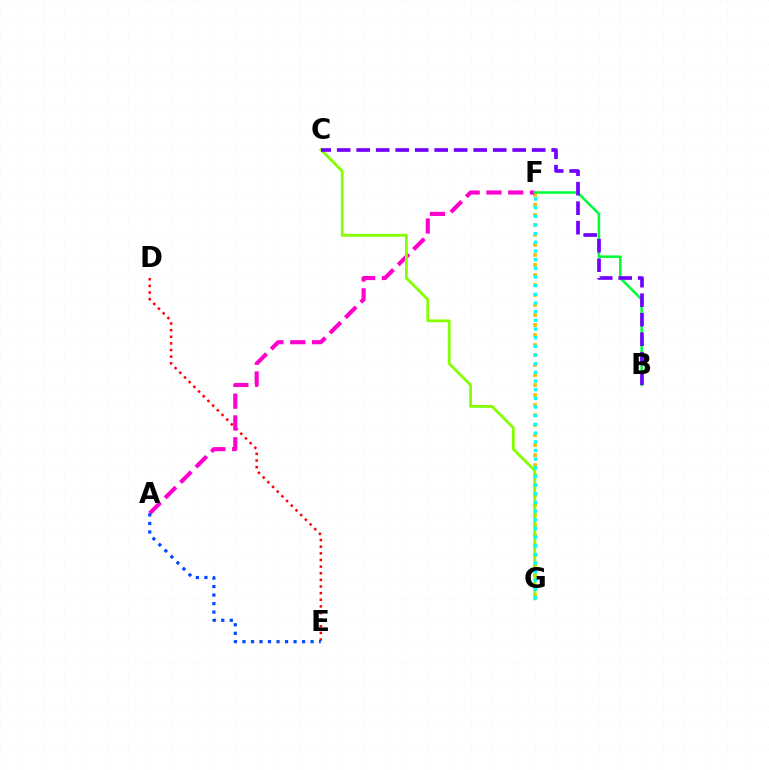{('F', 'G'): [{'color': '#ffbd00', 'line_style': 'dotted', 'thickness': 2.72}, {'color': '#00fff6', 'line_style': 'dotted', 'thickness': 2.36}], ('D', 'E'): [{'color': '#ff0000', 'line_style': 'dotted', 'thickness': 1.8}], ('A', 'F'): [{'color': '#ff00cf', 'line_style': 'dashed', 'thickness': 2.96}], ('B', 'F'): [{'color': '#00ff39', 'line_style': 'solid', 'thickness': 1.83}], ('C', 'G'): [{'color': '#84ff00', 'line_style': 'solid', 'thickness': 2.01}], ('A', 'E'): [{'color': '#004bff', 'line_style': 'dotted', 'thickness': 2.31}], ('B', 'C'): [{'color': '#7200ff', 'line_style': 'dashed', 'thickness': 2.65}]}